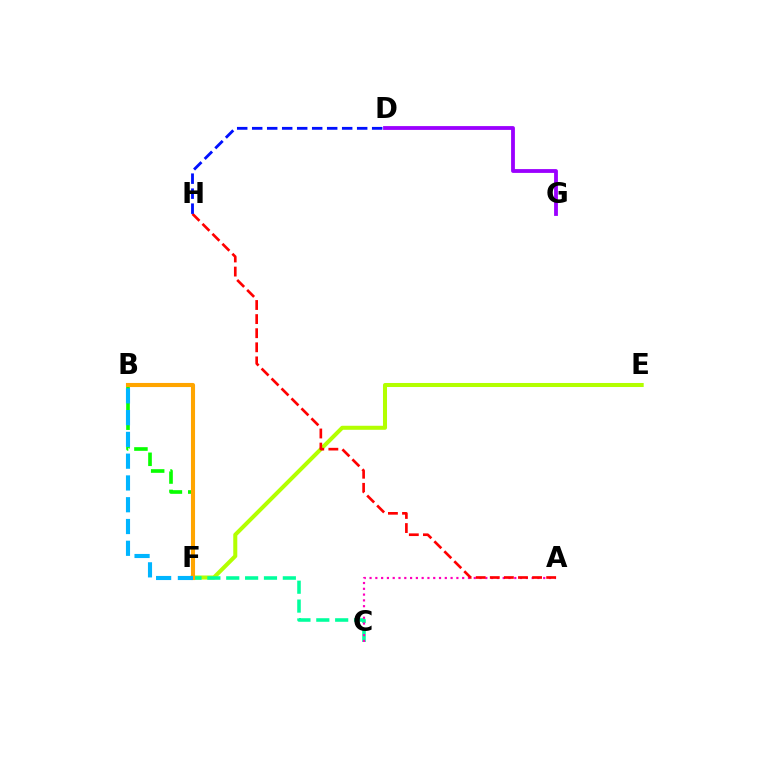{('D', 'G'): [{'color': '#9b00ff', 'line_style': 'solid', 'thickness': 2.74}], ('E', 'F'): [{'color': '#b3ff00', 'line_style': 'solid', 'thickness': 2.9}], ('C', 'F'): [{'color': '#00ff9d', 'line_style': 'dashed', 'thickness': 2.56}], ('A', 'C'): [{'color': '#ff00bd', 'line_style': 'dotted', 'thickness': 1.57}], ('B', 'F'): [{'color': '#08ff00', 'line_style': 'dashed', 'thickness': 2.63}, {'color': '#ffa500', 'line_style': 'solid', 'thickness': 2.95}, {'color': '#00b5ff', 'line_style': 'dashed', 'thickness': 2.96}], ('A', 'H'): [{'color': '#ff0000', 'line_style': 'dashed', 'thickness': 1.92}], ('D', 'H'): [{'color': '#0010ff', 'line_style': 'dashed', 'thickness': 2.04}]}